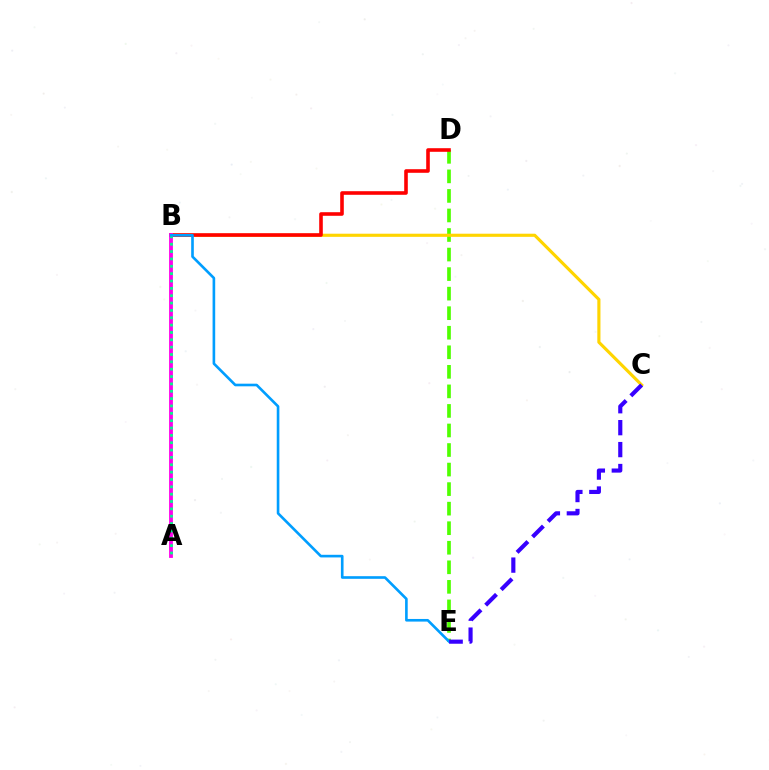{('D', 'E'): [{'color': '#4fff00', 'line_style': 'dashed', 'thickness': 2.66}], ('B', 'C'): [{'color': '#ffd500', 'line_style': 'solid', 'thickness': 2.26}], ('B', 'D'): [{'color': '#ff0000', 'line_style': 'solid', 'thickness': 2.59}], ('A', 'B'): [{'color': '#ff00ed', 'line_style': 'solid', 'thickness': 2.75}, {'color': '#00ff86', 'line_style': 'dotted', 'thickness': 2.0}], ('B', 'E'): [{'color': '#009eff', 'line_style': 'solid', 'thickness': 1.89}], ('C', 'E'): [{'color': '#3700ff', 'line_style': 'dashed', 'thickness': 2.98}]}